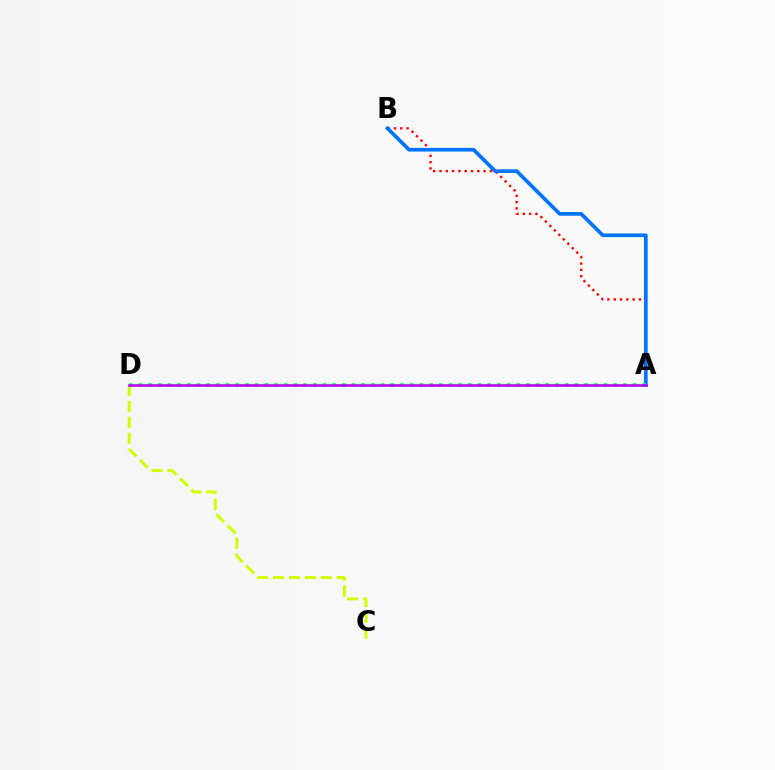{('A', 'B'): [{'color': '#ff0000', 'line_style': 'dotted', 'thickness': 1.71}, {'color': '#0074ff', 'line_style': 'solid', 'thickness': 2.64}], ('C', 'D'): [{'color': '#d1ff00', 'line_style': 'dashed', 'thickness': 2.16}], ('A', 'D'): [{'color': '#00ff5c', 'line_style': 'dotted', 'thickness': 2.63}, {'color': '#b900ff', 'line_style': 'solid', 'thickness': 1.86}]}